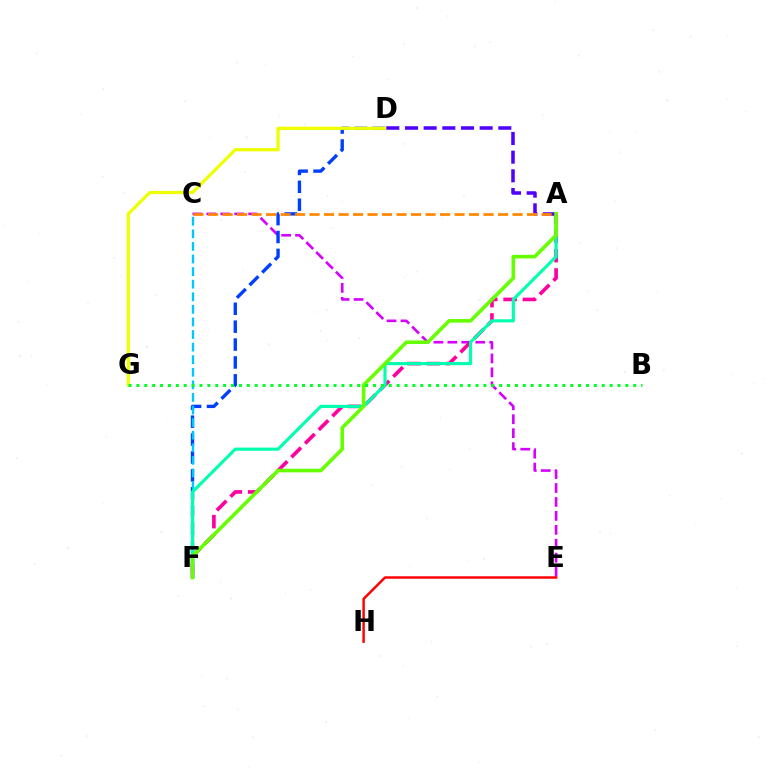{('C', 'E'): [{'color': '#d600ff', 'line_style': 'dashed', 'thickness': 1.89}], ('A', 'F'): [{'color': '#ff00a0', 'line_style': 'dashed', 'thickness': 2.62}, {'color': '#00ffaf', 'line_style': 'solid', 'thickness': 2.25}, {'color': '#66ff00', 'line_style': 'solid', 'thickness': 2.59}], ('D', 'F'): [{'color': '#003fff', 'line_style': 'dashed', 'thickness': 2.43}], ('C', 'F'): [{'color': '#00c7ff', 'line_style': 'dashed', 'thickness': 1.71}], ('D', 'G'): [{'color': '#eeff00', 'line_style': 'solid', 'thickness': 2.32}], ('A', 'D'): [{'color': '#4f00ff', 'line_style': 'dashed', 'thickness': 2.54}], ('B', 'G'): [{'color': '#00ff27', 'line_style': 'dotted', 'thickness': 2.14}], ('E', 'H'): [{'color': '#ff0000', 'line_style': 'solid', 'thickness': 1.78}], ('A', 'C'): [{'color': '#ff8800', 'line_style': 'dashed', 'thickness': 1.97}]}